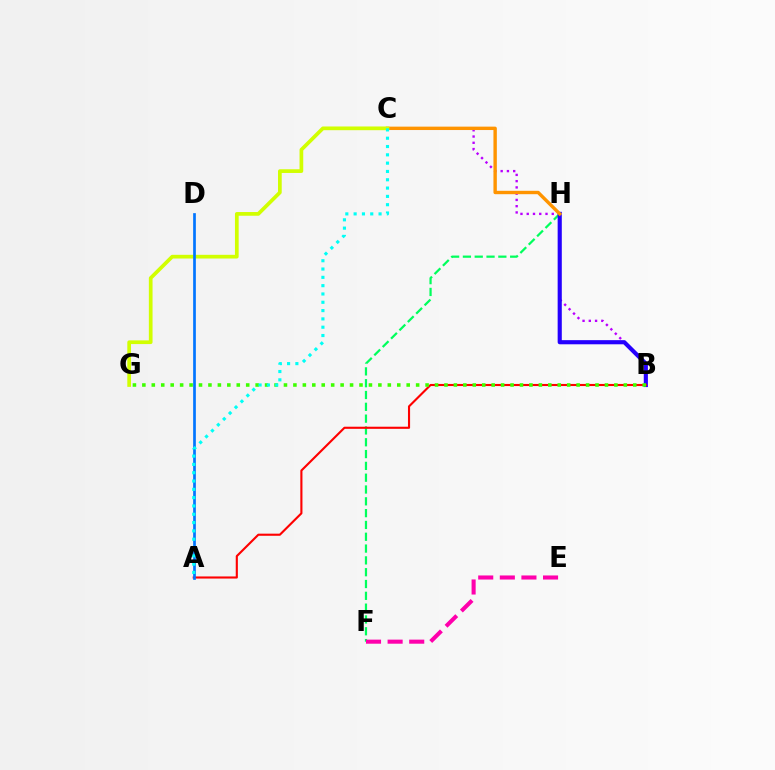{('F', 'H'): [{'color': '#00ff5c', 'line_style': 'dashed', 'thickness': 1.6}], ('B', 'C'): [{'color': '#b900ff', 'line_style': 'dotted', 'thickness': 1.7}], ('B', 'H'): [{'color': '#2500ff', 'line_style': 'solid', 'thickness': 2.98}], ('A', 'B'): [{'color': '#ff0000', 'line_style': 'solid', 'thickness': 1.53}], ('C', 'H'): [{'color': '#ff9400', 'line_style': 'solid', 'thickness': 2.44}], ('E', 'F'): [{'color': '#ff00ac', 'line_style': 'dashed', 'thickness': 2.94}], ('C', 'G'): [{'color': '#d1ff00', 'line_style': 'solid', 'thickness': 2.67}], ('B', 'G'): [{'color': '#3dff00', 'line_style': 'dotted', 'thickness': 2.57}], ('A', 'D'): [{'color': '#0074ff', 'line_style': 'solid', 'thickness': 1.94}], ('A', 'C'): [{'color': '#00fff6', 'line_style': 'dotted', 'thickness': 2.26}]}